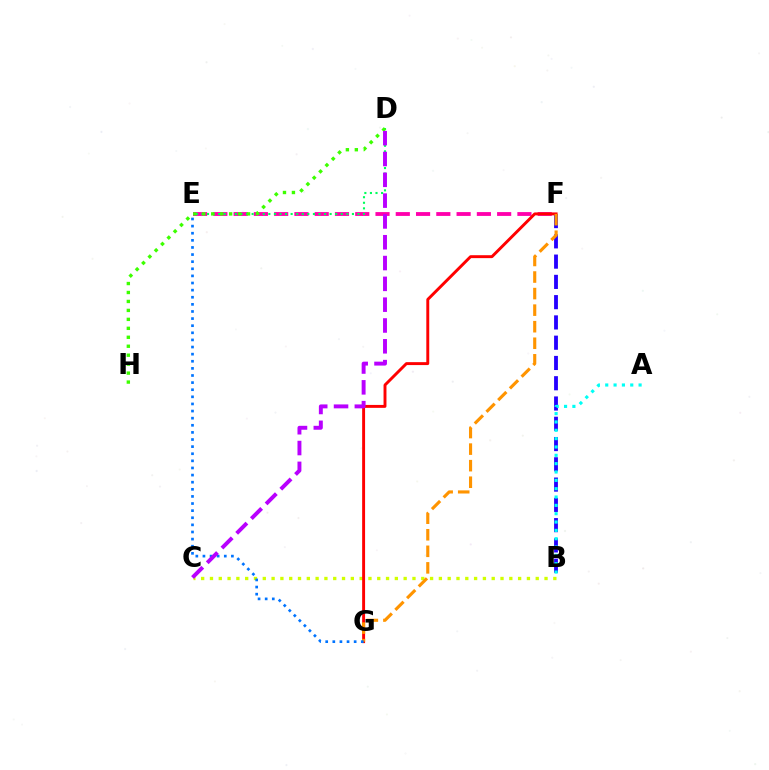{('E', 'F'): [{'color': '#ff00ac', 'line_style': 'dashed', 'thickness': 2.75}], ('B', 'C'): [{'color': '#d1ff00', 'line_style': 'dotted', 'thickness': 2.39}], ('B', 'F'): [{'color': '#2500ff', 'line_style': 'dashed', 'thickness': 2.75}], ('F', 'G'): [{'color': '#ff0000', 'line_style': 'solid', 'thickness': 2.11}, {'color': '#ff9400', 'line_style': 'dashed', 'thickness': 2.25}], ('D', 'E'): [{'color': '#00ff5c', 'line_style': 'dotted', 'thickness': 1.51}], ('A', 'B'): [{'color': '#00fff6', 'line_style': 'dotted', 'thickness': 2.27}], ('E', 'G'): [{'color': '#0074ff', 'line_style': 'dotted', 'thickness': 1.93}], ('D', 'H'): [{'color': '#3dff00', 'line_style': 'dotted', 'thickness': 2.43}], ('C', 'D'): [{'color': '#b900ff', 'line_style': 'dashed', 'thickness': 2.83}]}